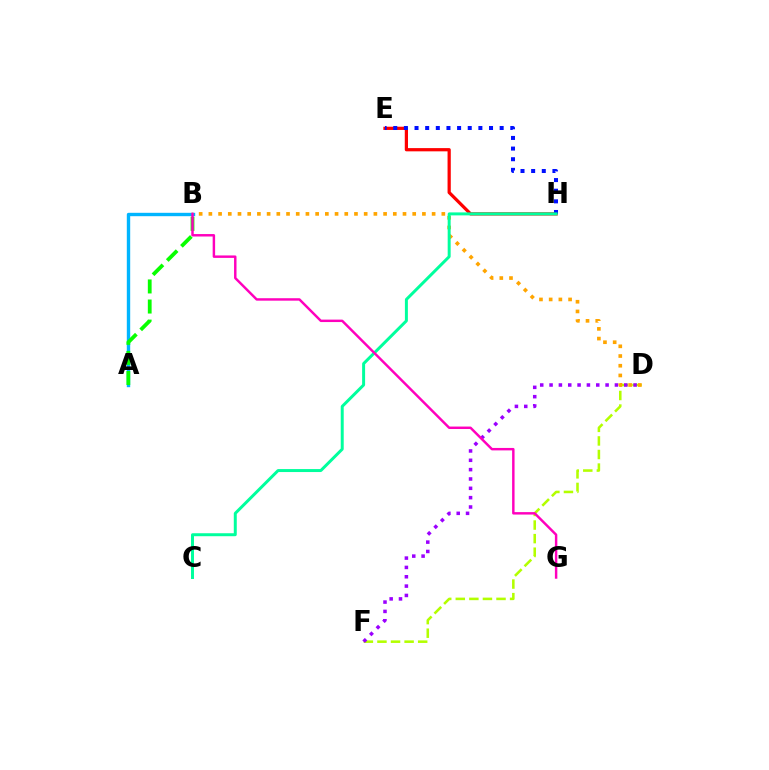{('A', 'B'): [{'color': '#00b5ff', 'line_style': 'solid', 'thickness': 2.43}, {'color': '#08ff00', 'line_style': 'dashed', 'thickness': 2.73}], ('E', 'H'): [{'color': '#ff0000', 'line_style': 'solid', 'thickness': 2.33}, {'color': '#0010ff', 'line_style': 'dotted', 'thickness': 2.89}], ('D', 'F'): [{'color': '#b3ff00', 'line_style': 'dashed', 'thickness': 1.84}, {'color': '#9b00ff', 'line_style': 'dotted', 'thickness': 2.54}], ('B', 'D'): [{'color': '#ffa500', 'line_style': 'dotted', 'thickness': 2.64}], ('C', 'H'): [{'color': '#00ff9d', 'line_style': 'solid', 'thickness': 2.14}], ('B', 'G'): [{'color': '#ff00bd', 'line_style': 'solid', 'thickness': 1.76}]}